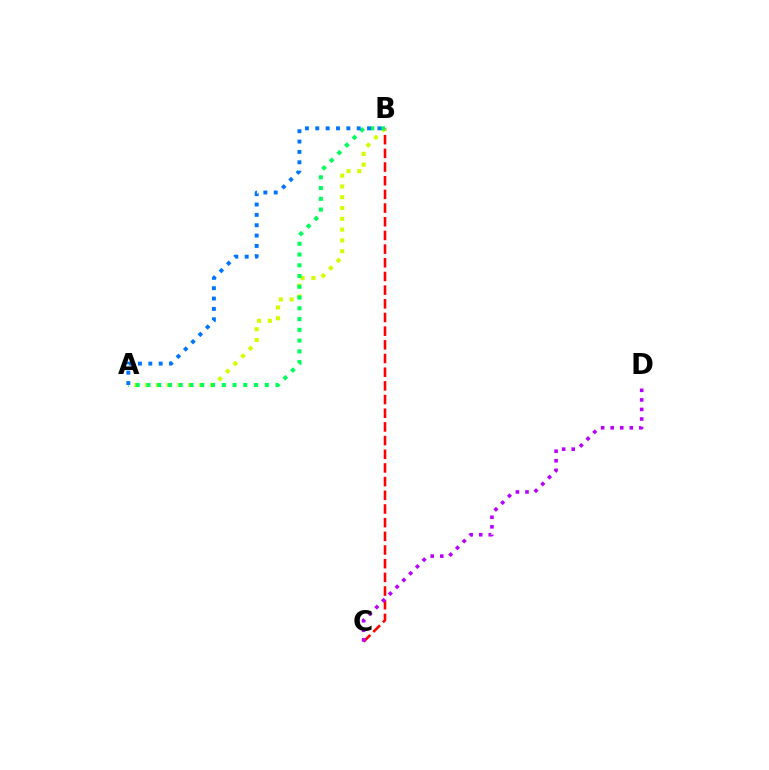{('B', 'C'): [{'color': '#ff0000', 'line_style': 'dashed', 'thickness': 1.86}], ('A', 'B'): [{'color': '#d1ff00', 'line_style': 'dotted', 'thickness': 2.93}, {'color': '#00ff5c', 'line_style': 'dotted', 'thickness': 2.92}, {'color': '#0074ff', 'line_style': 'dotted', 'thickness': 2.81}], ('C', 'D'): [{'color': '#b900ff', 'line_style': 'dotted', 'thickness': 2.6}]}